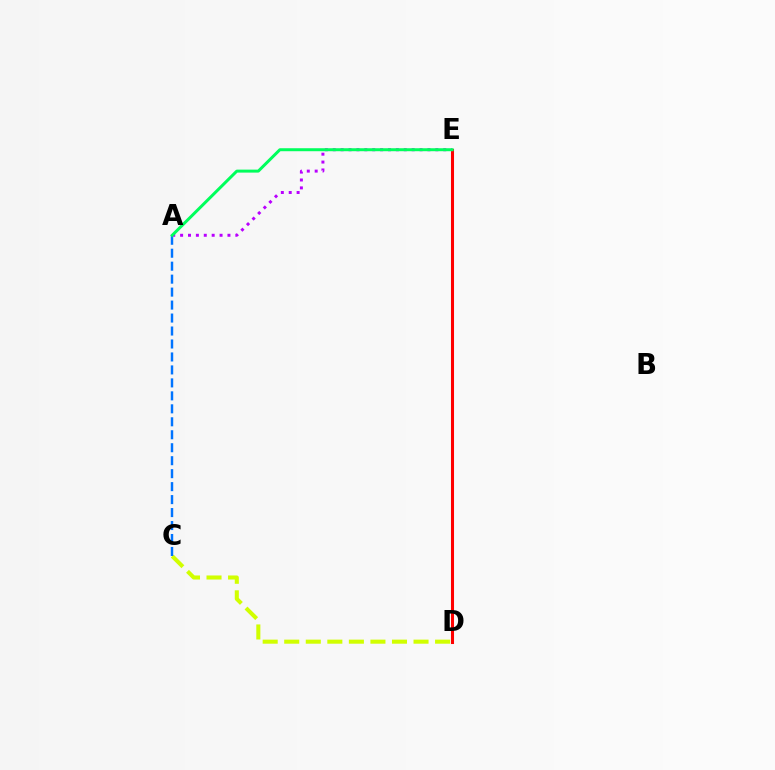{('C', 'D'): [{'color': '#d1ff00', 'line_style': 'dashed', 'thickness': 2.93}], ('A', 'C'): [{'color': '#0074ff', 'line_style': 'dashed', 'thickness': 1.76}], ('D', 'E'): [{'color': '#ff0000', 'line_style': 'solid', 'thickness': 2.2}], ('A', 'E'): [{'color': '#b900ff', 'line_style': 'dotted', 'thickness': 2.14}, {'color': '#00ff5c', 'line_style': 'solid', 'thickness': 2.15}]}